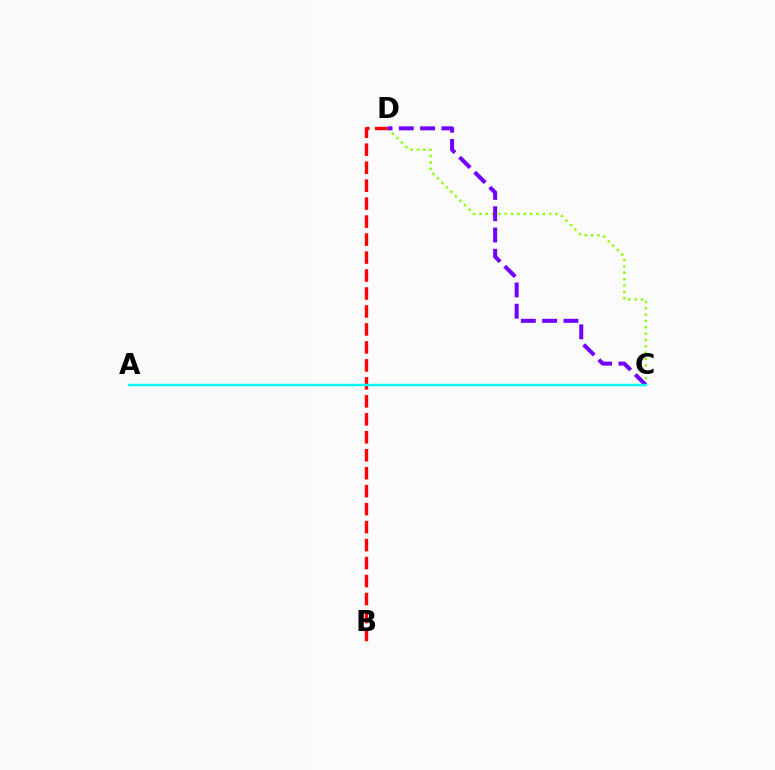{('C', 'D'): [{'color': '#84ff00', 'line_style': 'dotted', 'thickness': 1.72}, {'color': '#7200ff', 'line_style': 'dashed', 'thickness': 2.89}], ('B', 'D'): [{'color': '#ff0000', 'line_style': 'dashed', 'thickness': 2.44}], ('A', 'C'): [{'color': '#00fff6', 'line_style': 'solid', 'thickness': 1.77}]}